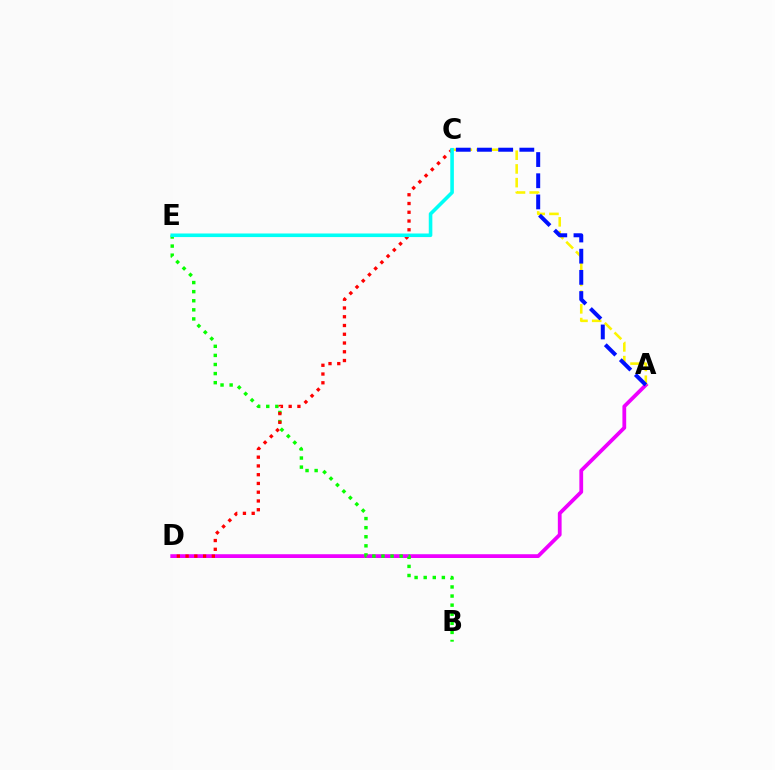{('A', 'D'): [{'color': '#ee00ff', 'line_style': 'solid', 'thickness': 2.72}], ('A', 'C'): [{'color': '#fcf500', 'line_style': 'dashed', 'thickness': 1.86}, {'color': '#0010ff', 'line_style': 'dashed', 'thickness': 2.88}], ('B', 'E'): [{'color': '#08ff00', 'line_style': 'dotted', 'thickness': 2.47}], ('C', 'D'): [{'color': '#ff0000', 'line_style': 'dotted', 'thickness': 2.38}], ('C', 'E'): [{'color': '#00fff6', 'line_style': 'solid', 'thickness': 2.58}]}